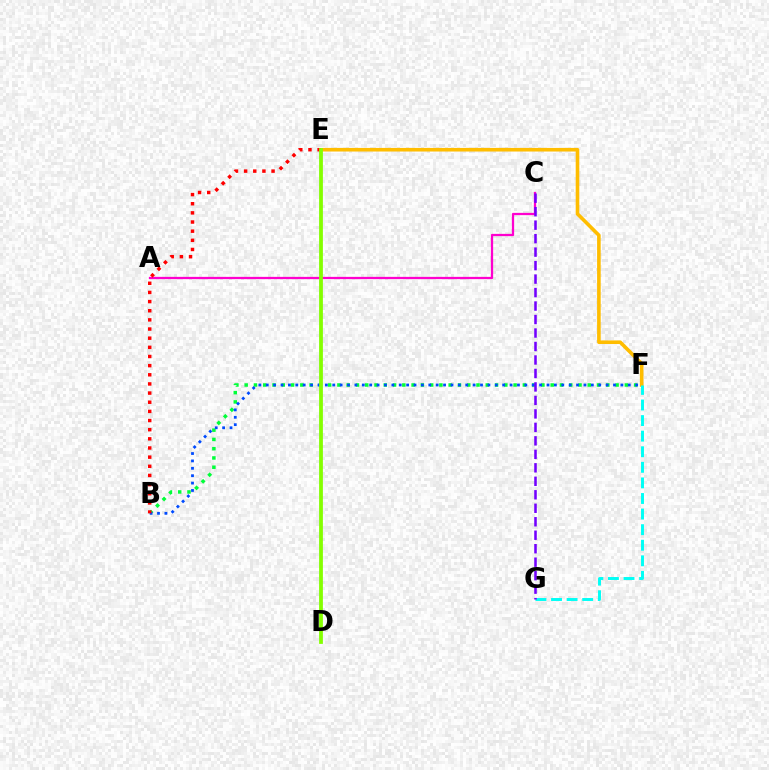{('E', 'F'): [{'color': '#ffbd00', 'line_style': 'solid', 'thickness': 2.59}], ('B', 'F'): [{'color': '#00ff39', 'line_style': 'dotted', 'thickness': 2.52}, {'color': '#004bff', 'line_style': 'dotted', 'thickness': 2.01}], ('F', 'G'): [{'color': '#00fff6', 'line_style': 'dashed', 'thickness': 2.12}], ('A', 'C'): [{'color': '#ff00cf', 'line_style': 'solid', 'thickness': 1.63}], ('C', 'G'): [{'color': '#7200ff', 'line_style': 'dashed', 'thickness': 1.83}], ('B', 'E'): [{'color': '#ff0000', 'line_style': 'dotted', 'thickness': 2.49}], ('D', 'E'): [{'color': '#84ff00', 'line_style': 'solid', 'thickness': 2.72}]}